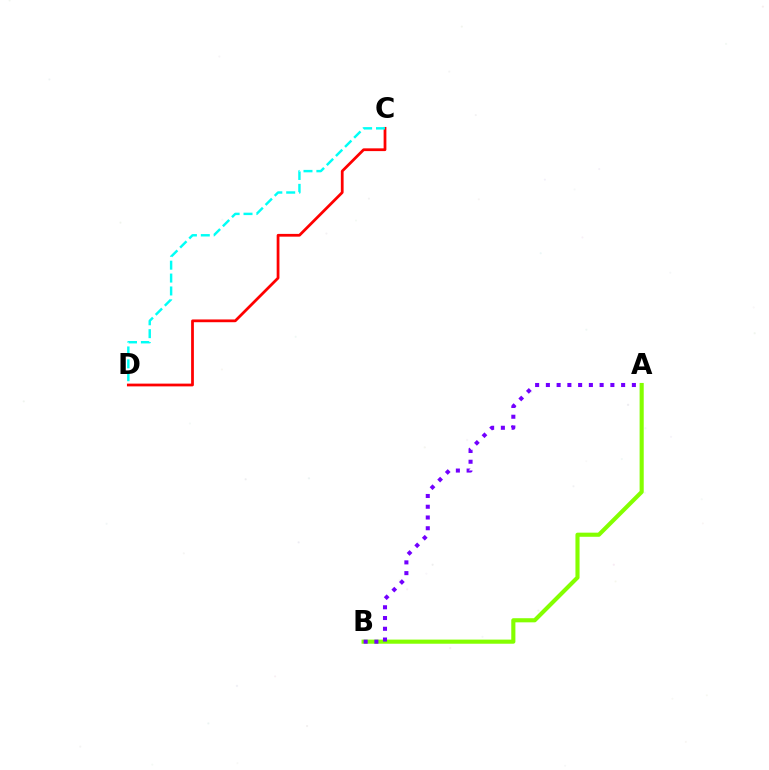{('A', 'B'): [{'color': '#84ff00', 'line_style': 'solid', 'thickness': 2.97}, {'color': '#7200ff', 'line_style': 'dotted', 'thickness': 2.92}], ('C', 'D'): [{'color': '#ff0000', 'line_style': 'solid', 'thickness': 1.99}, {'color': '#00fff6', 'line_style': 'dashed', 'thickness': 1.75}]}